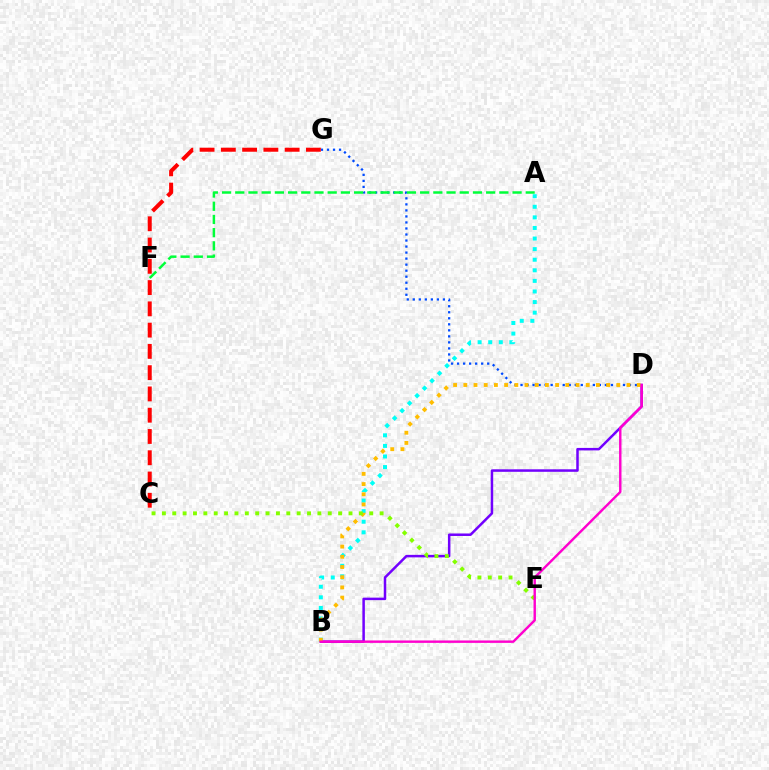{('A', 'B'): [{'color': '#00fff6', 'line_style': 'dotted', 'thickness': 2.88}], ('D', 'G'): [{'color': '#004bff', 'line_style': 'dotted', 'thickness': 1.64}], ('A', 'F'): [{'color': '#00ff39', 'line_style': 'dashed', 'thickness': 1.79}], ('B', 'D'): [{'color': '#7200ff', 'line_style': 'solid', 'thickness': 1.8}, {'color': '#ffbd00', 'line_style': 'dotted', 'thickness': 2.77}, {'color': '#ff00cf', 'line_style': 'solid', 'thickness': 1.74}], ('C', 'G'): [{'color': '#ff0000', 'line_style': 'dashed', 'thickness': 2.89}], ('C', 'E'): [{'color': '#84ff00', 'line_style': 'dotted', 'thickness': 2.82}]}